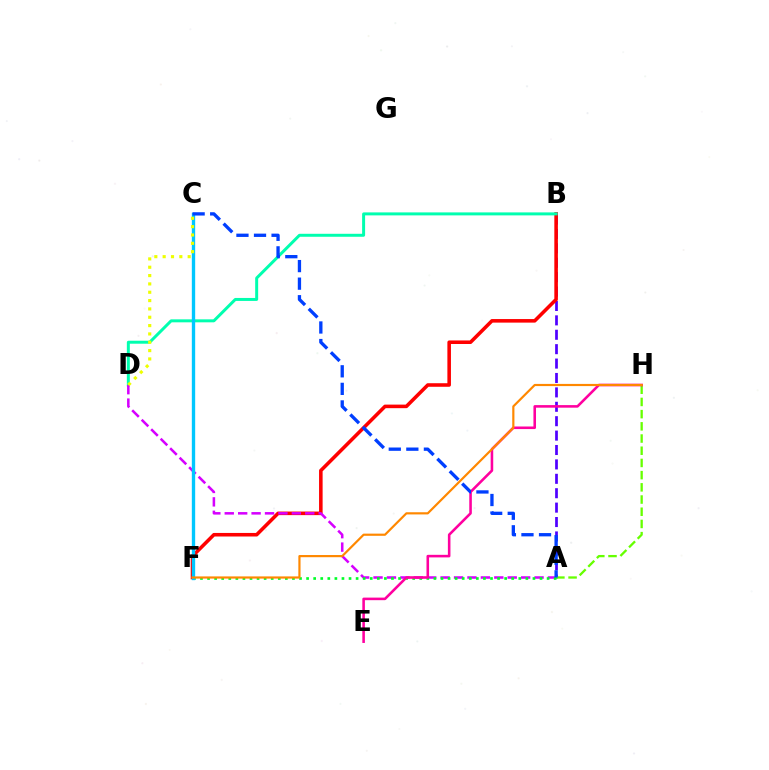{('A', 'B'): [{'color': '#4f00ff', 'line_style': 'dashed', 'thickness': 1.96}], ('B', 'F'): [{'color': '#ff0000', 'line_style': 'solid', 'thickness': 2.57}], ('B', 'D'): [{'color': '#00ffaf', 'line_style': 'solid', 'thickness': 2.15}], ('A', 'H'): [{'color': '#66ff00', 'line_style': 'dashed', 'thickness': 1.66}], ('A', 'D'): [{'color': '#d600ff', 'line_style': 'dashed', 'thickness': 1.82}], ('A', 'F'): [{'color': '#00ff27', 'line_style': 'dotted', 'thickness': 1.92}], ('E', 'H'): [{'color': '#ff00a0', 'line_style': 'solid', 'thickness': 1.85}], ('C', 'F'): [{'color': '#00c7ff', 'line_style': 'solid', 'thickness': 2.41}], ('F', 'H'): [{'color': '#ff8800', 'line_style': 'solid', 'thickness': 1.57}], ('A', 'C'): [{'color': '#003fff', 'line_style': 'dashed', 'thickness': 2.39}], ('C', 'D'): [{'color': '#eeff00', 'line_style': 'dotted', 'thickness': 2.27}]}